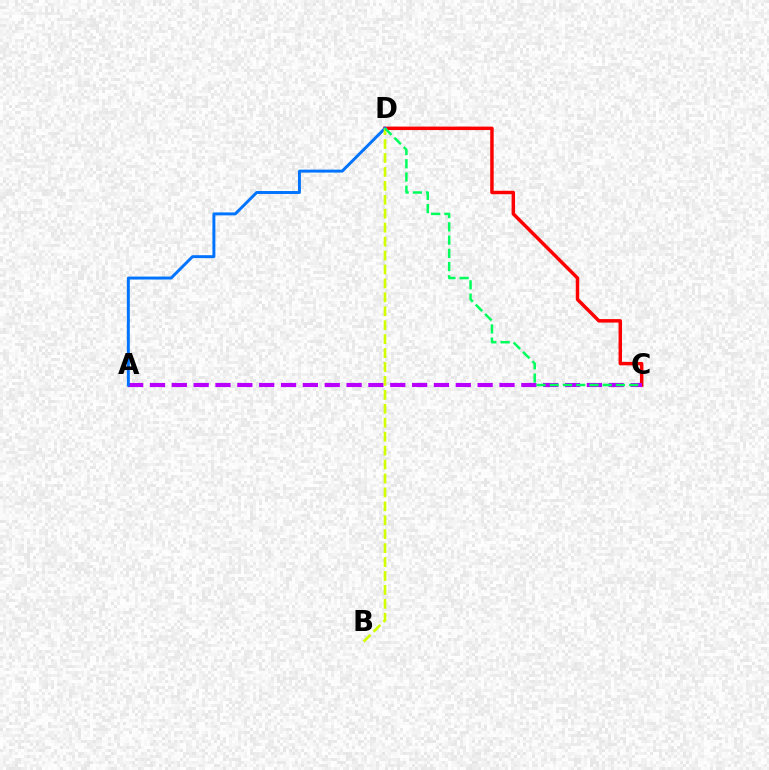{('C', 'D'): [{'color': '#ff0000', 'line_style': 'solid', 'thickness': 2.49}, {'color': '#00ff5c', 'line_style': 'dashed', 'thickness': 1.8}], ('A', 'C'): [{'color': '#b900ff', 'line_style': 'dashed', 'thickness': 2.97}], ('A', 'D'): [{'color': '#0074ff', 'line_style': 'solid', 'thickness': 2.13}], ('B', 'D'): [{'color': '#d1ff00', 'line_style': 'dashed', 'thickness': 1.89}]}